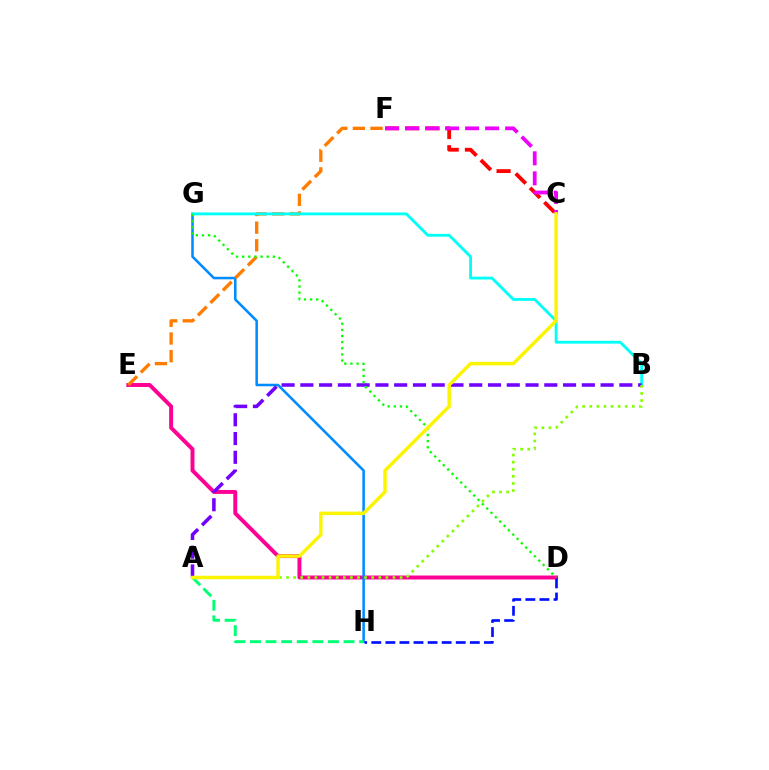{('D', 'E'): [{'color': '#ff0094', 'line_style': 'solid', 'thickness': 2.84}], ('G', 'H'): [{'color': '#008cff', 'line_style': 'solid', 'thickness': 1.83}], ('A', 'H'): [{'color': '#00ff74', 'line_style': 'dashed', 'thickness': 2.12}], ('C', 'F'): [{'color': '#ff0000', 'line_style': 'dashed', 'thickness': 2.75}, {'color': '#ee00ff', 'line_style': 'dashed', 'thickness': 2.72}], ('E', 'F'): [{'color': '#ff7c00', 'line_style': 'dashed', 'thickness': 2.4}], ('B', 'G'): [{'color': '#00fff6', 'line_style': 'solid', 'thickness': 2.05}], ('A', 'B'): [{'color': '#7200ff', 'line_style': 'dashed', 'thickness': 2.55}, {'color': '#84ff00', 'line_style': 'dotted', 'thickness': 1.93}], ('D', 'G'): [{'color': '#08ff00', 'line_style': 'dotted', 'thickness': 1.67}], ('A', 'C'): [{'color': '#fcf500', 'line_style': 'solid', 'thickness': 2.49}], ('D', 'H'): [{'color': '#0010ff', 'line_style': 'dashed', 'thickness': 1.91}]}